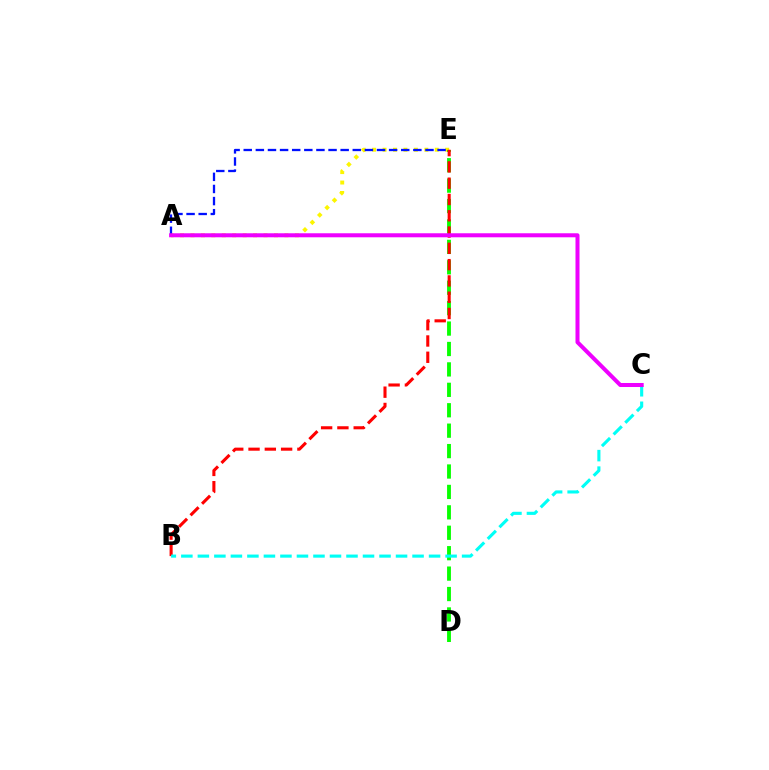{('A', 'E'): [{'color': '#fcf500', 'line_style': 'dotted', 'thickness': 2.84}, {'color': '#0010ff', 'line_style': 'dashed', 'thickness': 1.65}], ('D', 'E'): [{'color': '#08ff00', 'line_style': 'dashed', 'thickness': 2.77}], ('B', 'E'): [{'color': '#ff0000', 'line_style': 'dashed', 'thickness': 2.21}], ('B', 'C'): [{'color': '#00fff6', 'line_style': 'dashed', 'thickness': 2.24}], ('A', 'C'): [{'color': '#ee00ff', 'line_style': 'solid', 'thickness': 2.89}]}